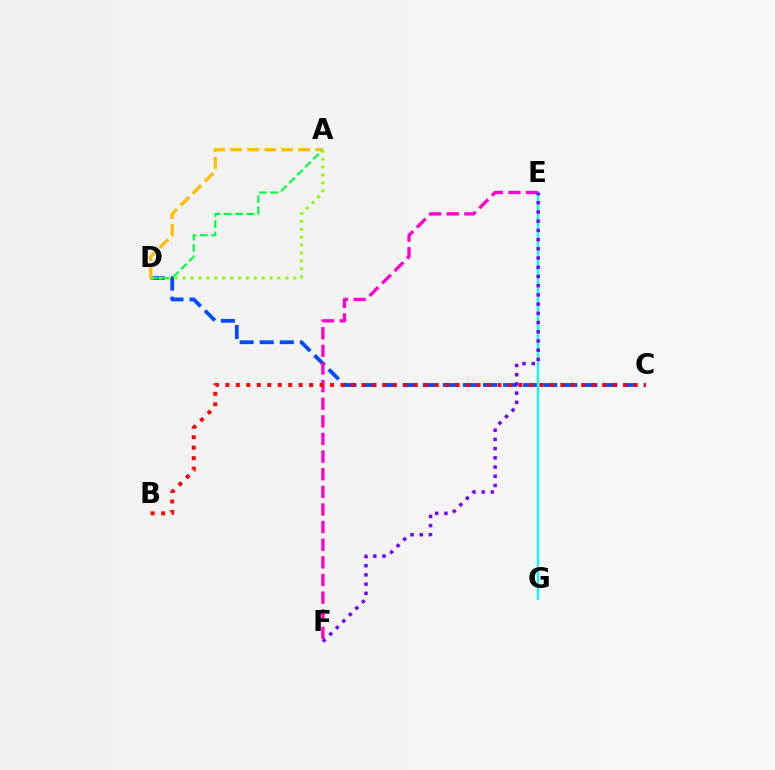{('C', 'D'): [{'color': '#004bff', 'line_style': 'dashed', 'thickness': 2.73}], ('A', 'D'): [{'color': '#ffbd00', 'line_style': 'dashed', 'thickness': 2.31}, {'color': '#00ff39', 'line_style': 'dashed', 'thickness': 1.54}, {'color': '#84ff00', 'line_style': 'dotted', 'thickness': 2.15}], ('E', 'F'): [{'color': '#ff00cf', 'line_style': 'dashed', 'thickness': 2.39}, {'color': '#7200ff', 'line_style': 'dotted', 'thickness': 2.5}], ('B', 'C'): [{'color': '#ff0000', 'line_style': 'dotted', 'thickness': 2.84}], ('E', 'G'): [{'color': '#00fff6', 'line_style': 'solid', 'thickness': 1.61}]}